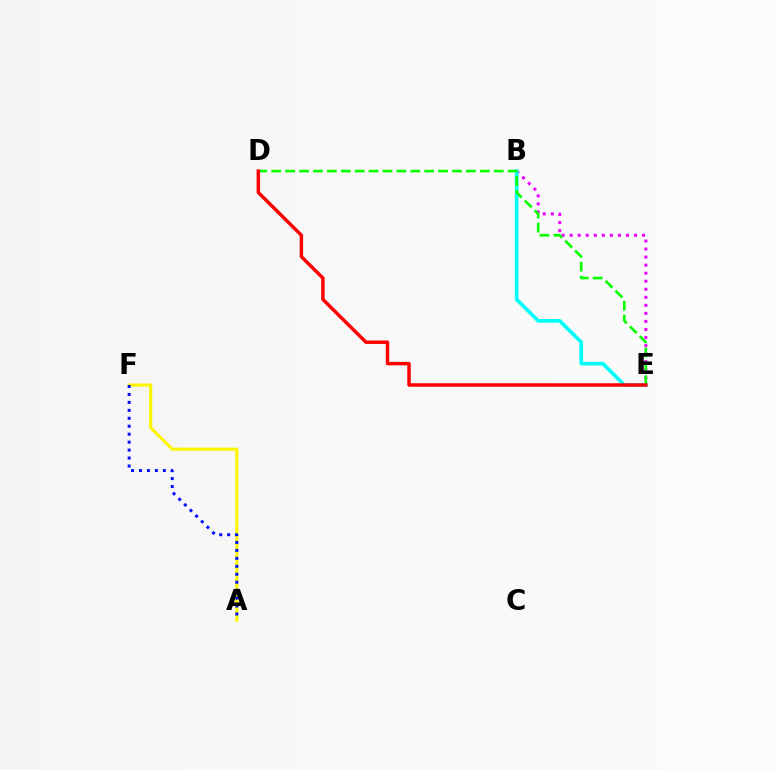{('A', 'F'): [{'color': '#fcf500', 'line_style': 'solid', 'thickness': 2.23}, {'color': '#0010ff', 'line_style': 'dotted', 'thickness': 2.16}], ('B', 'E'): [{'color': '#ee00ff', 'line_style': 'dotted', 'thickness': 2.19}, {'color': '#00fff6', 'line_style': 'solid', 'thickness': 2.64}], ('D', 'E'): [{'color': '#08ff00', 'line_style': 'dashed', 'thickness': 1.89}, {'color': '#ff0000', 'line_style': 'solid', 'thickness': 2.49}]}